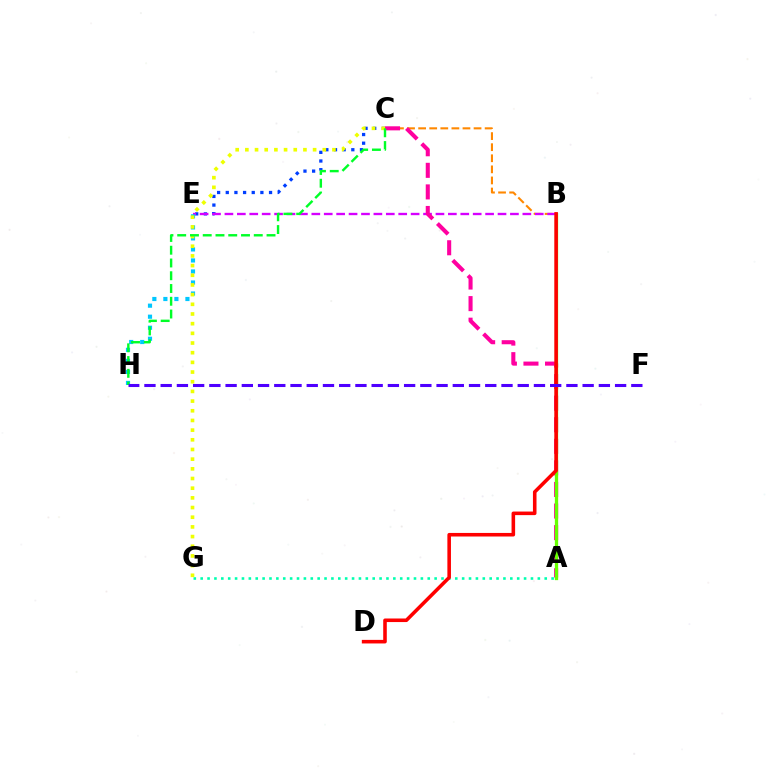{('C', 'E'): [{'color': '#003fff', 'line_style': 'dotted', 'thickness': 2.35}], ('A', 'G'): [{'color': '#00ffaf', 'line_style': 'dotted', 'thickness': 1.87}], ('B', 'C'): [{'color': '#ff8800', 'line_style': 'dashed', 'thickness': 1.51}], ('B', 'E'): [{'color': '#d600ff', 'line_style': 'dashed', 'thickness': 1.69}], ('E', 'H'): [{'color': '#00c7ff', 'line_style': 'dotted', 'thickness': 3.0}], ('C', 'G'): [{'color': '#eeff00', 'line_style': 'dotted', 'thickness': 2.63}], ('A', 'C'): [{'color': '#ff00a0', 'line_style': 'dashed', 'thickness': 2.93}], ('A', 'B'): [{'color': '#66ff00', 'line_style': 'solid', 'thickness': 2.37}], ('B', 'D'): [{'color': '#ff0000', 'line_style': 'solid', 'thickness': 2.57}], ('C', 'H'): [{'color': '#00ff27', 'line_style': 'dashed', 'thickness': 1.73}], ('F', 'H'): [{'color': '#4f00ff', 'line_style': 'dashed', 'thickness': 2.2}]}